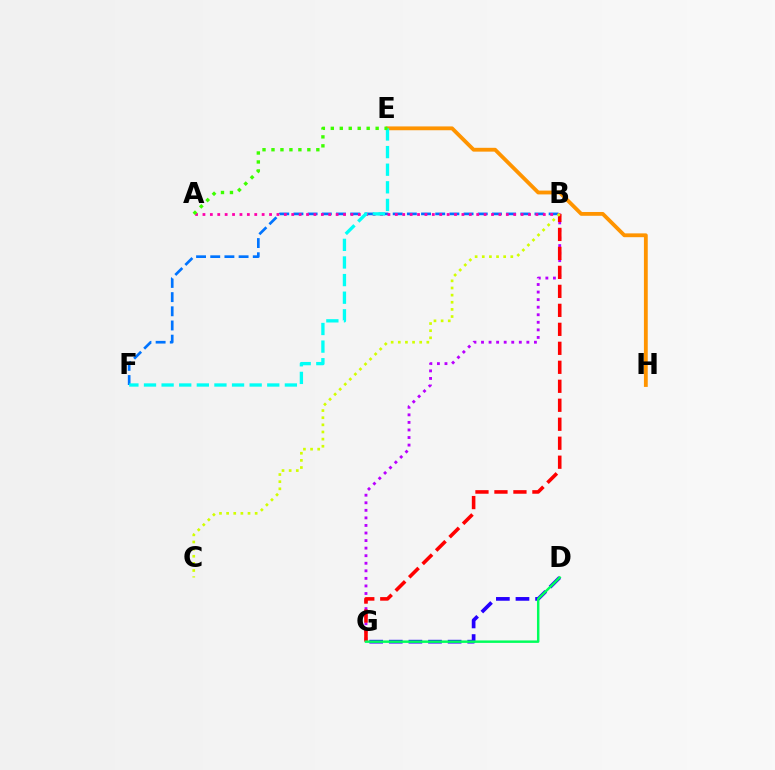{('B', 'F'): [{'color': '#0074ff', 'line_style': 'dashed', 'thickness': 1.93}], ('B', 'G'): [{'color': '#b900ff', 'line_style': 'dotted', 'thickness': 2.05}, {'color': '#ff0000', 'line_style': 'dashed', 'thickness': 2.58}], ('E', 'H'): [{'color': '#ff9400', 'line_style': 'solid', 'thickness': 2.75}], ('A', 'B'): [{'color': '#ff00ac', 'line_style': 'dotted', 'thickness': 2.01}], ('E', 'F'): [{'color': '#00fff6', 'line_style': 'dashed', 'thickness': 2.39}], ('D', 'G'): [{'color': '#2500ff', 'line_style': 'dashed', 'thickness': 2.66}, {'color': '#00ff5c', 'line_style': 'solid', 'thickness': 1.76}], ('A', 'E'): [{'color': '#3dff00', 'line_style': 'dotted', 'thickness': 2.44}], ('B', 'C'): [{'color': '#d1ff00', 'line_style': 'dotted', 'thickness': 1.94}]}